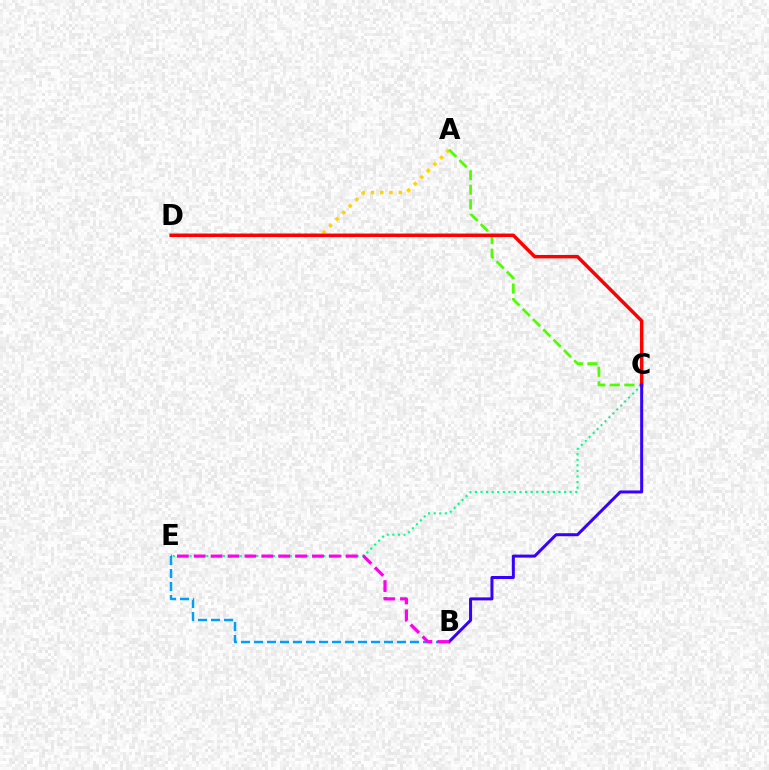{('A', 'D'): [{'color': '#ffd500', 'line_style': 'dotted', 'thickness': 2.52}], ('C', 'E'): [{'color': '#00ff86', 'line_style': 'dotted', 'thickness': 1.51}], ('A', 'C'): [{'color': '#4fff00', 'line_style': 'dashed', 'thickness': 1.98}], ('B', 'E'): [{'color': '#009eff', 'line_style': 'dashed', 'thickness': 1.77}, {'color': '#ff00ed', 'line_style': 'dashed', 'thickness': 2.29}], ('C', 'D'): [{'color': '#ff0000', 'line_style': 'solid', 'thickness': 2.49}], ('B', 'C'): [{'color': '#3700ff', 'line_style': 'solid', 'thickness': 2.17}]}